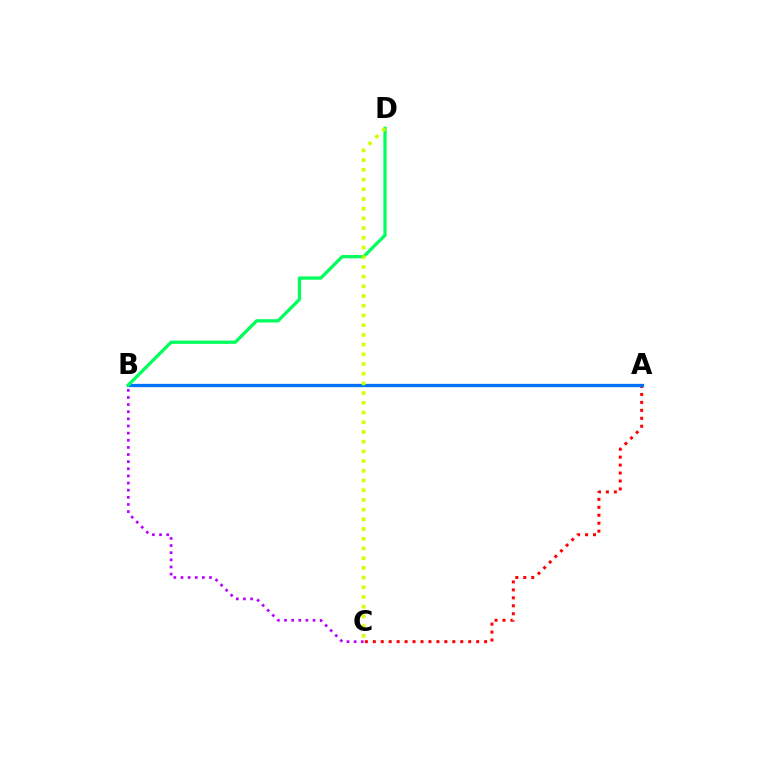{('A', 'C'): [{'color': '#ff0000', 'line_style': 'dotted', 'thickness': 2.16}], ('A', 'B'): [{'color': '#0074ff', 'line_style': 'solid', 'thickness': 2.38}], ('B', 'D'): [{'color': '#00ff5c', 'line_style': 'solid', 'thickness': 2.35}], ('C', 'D'): [{'color': '#d1ff00', 'line_style': 'dotted', 'thickness': 2.64}], ('B', 'C'): [{'color': '#b900ff', 'line_style': 'dotted', 'thickness': 1.94}]}